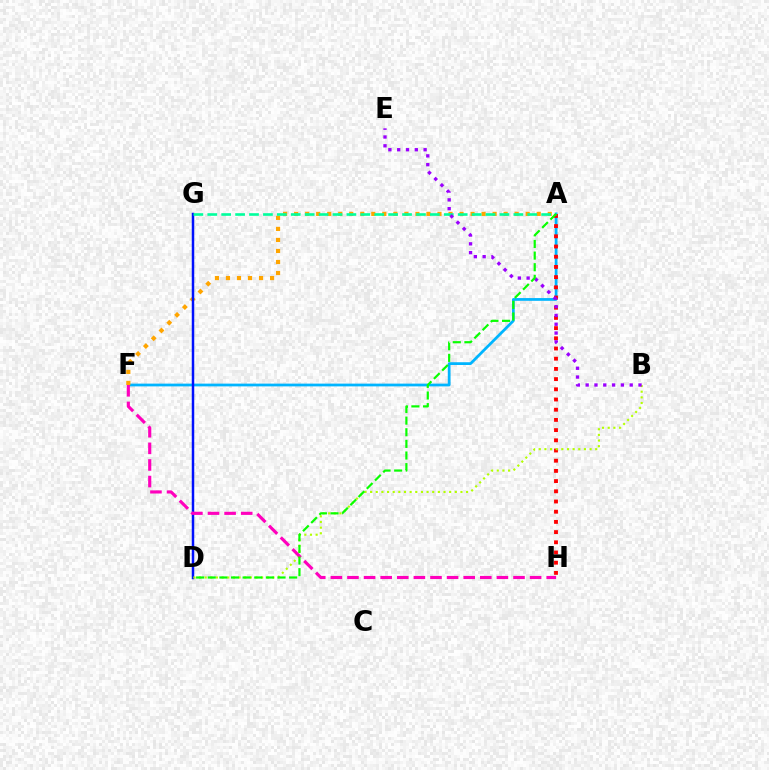{('A', 'F'): [{'color': '#00b5ff', 'line_style': 'solid', 'thickness': 1.99}, {'color': '#ffa500', 'line_style': 'dotted', 'thickness': 3.0}], ('A', 'H'): [{'color': '#ff0000', 'line_style': 'dotted', 'thickness': 2.77}], ('D', 'G'): [{'color': '#0010ff', 'line_style': 'solid', 'thickness': 1.79}], ('B', 'D'): [{'color': '#b3ff00', 'line_style': 'dotted', 'thickness': 1.53}], ('A', 'G'): [{'color': '#00ff9d', 'line_style': 'dashed', 'thickness': 1.89}], ('B', 'E'): [{'color': '#9b00ff', 'line_style': 'dotted', 'thickness': 2.39}], ('F', 'H'): [{'color': '#ff00bd', 'line_style': 'dashed', 'thickness': 2.26}], ('A', 'D'): [{'color': '#08ff00', 'line_style': 'dashed', 'thickness': 1.58}]}